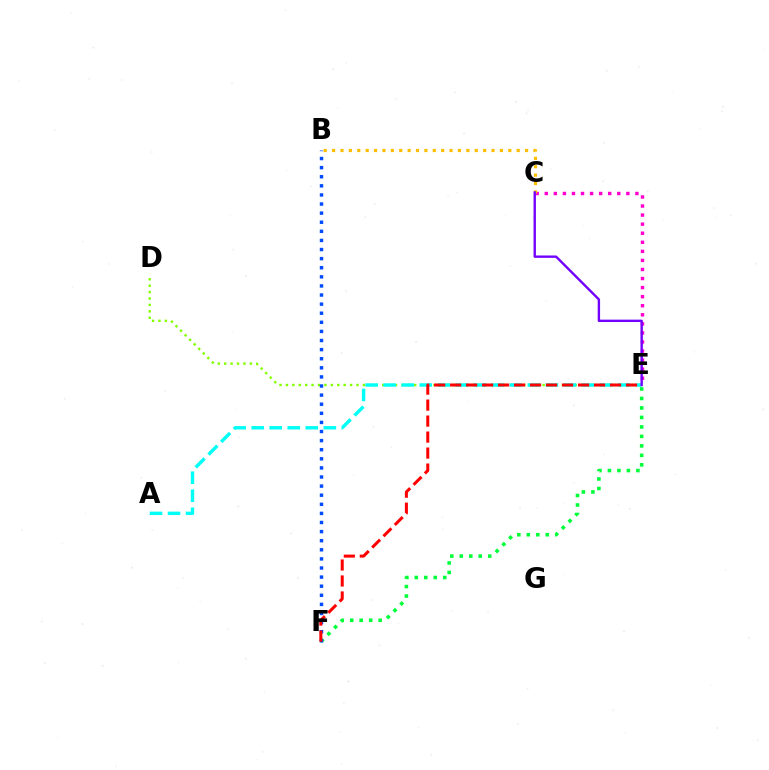{('D', 'E'): [{'color': '#84ff00', 'line_style': 'dotted', 'thickness': 1.74}], ('E', 'F'): [{'color': '#00ff39', 'line_style': 'dotted', 'thickness': 2.58}, {'color': '#ff0000', 'line_style': 'dashed', 'thickness': 2.17}], ('C', 'E'): [{'color': '#ff00cf', 'line_style': 'dotted', 'thickness': 2.46}, {'color': '#7200ff', 'line_style': 'solid', 'thickness': 1.71}], ('A', 'E'): [{'color': '#00fff6', 'line_style': 'dashed', 'thickness': 2.45}], ('B', 'F'): [{'color': '#004bff', 'line_style': 'dotted', 'thickness': 2.47}], ('B', 'C'): [{'color': '#ffbd00', 'line_style': 'dotted', 'thickness': 2.28}]}